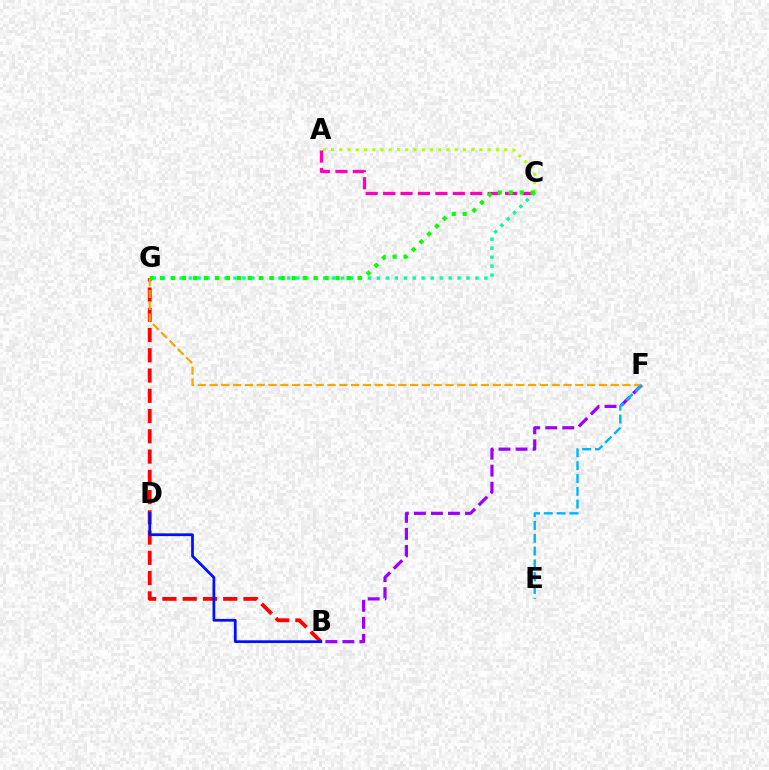{('B', 'G'): [{'color': '#ff0000', 'line_style': 'dashed', 'thickness': 2.75}], ('B', 'F'): [{'color': '#9b00ff', 'line_style': 'dashed', 'thickness': 2.31}], ('F', 'G'): [{'color': '#ffa500', 'line_style': 'dashed', 'thickness': 1.6}], ('A', 'C'): [{'color': '#b3ff00', 'line_style': 'dotted', 'thickness': 2.24}, {'color': '#ff00bd', 'line_style': 'dashed', 'thickness': 2.37}], ('C', 'G'): [{'color': '#00ff9d', 'line_style': 'dotted', 'thickness': 2.44}, {'color': '#08ff00', 'line_style': 'dotted', 'thickness': 2.98}], ('E', 'F'): [{'color': '#00b5ff', 'line_style': 'dashed', 'thickness': 1.74}], ('B', 'D'): [{'color': '#0010ff', 'line_style': 'solid', 'thickness': 1.98}]}